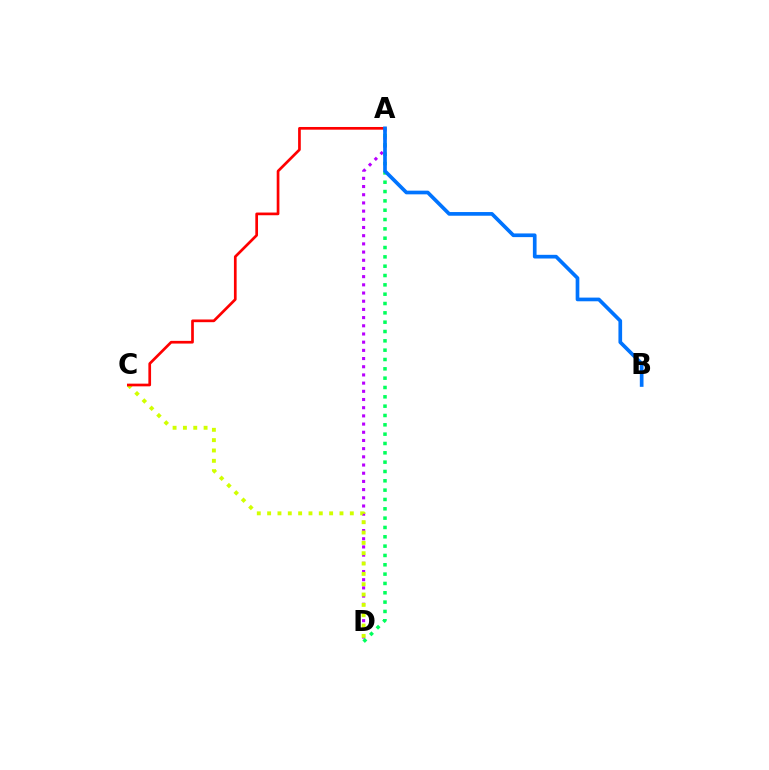{('A', 'D'): [{'color': '#b900ff', 'line_style': 'dotted', 'thickness': 2.23}, {'color': '#00ff5c', 'line_style': 'dotted', 'thickness': 2.54}], ('C', 'D'): [{'color': '#d1ff00', 'line_style': 'dotted', 'thickness': 2.81}], ('A', 'C'): [{'color': '#ff0000', 'line_style': 'solid', 'thickness': 1.94}], ('A', 'B'): [{'color': '#0074ff', 'line_style': 'solid', 'thickness': 2.65}]}